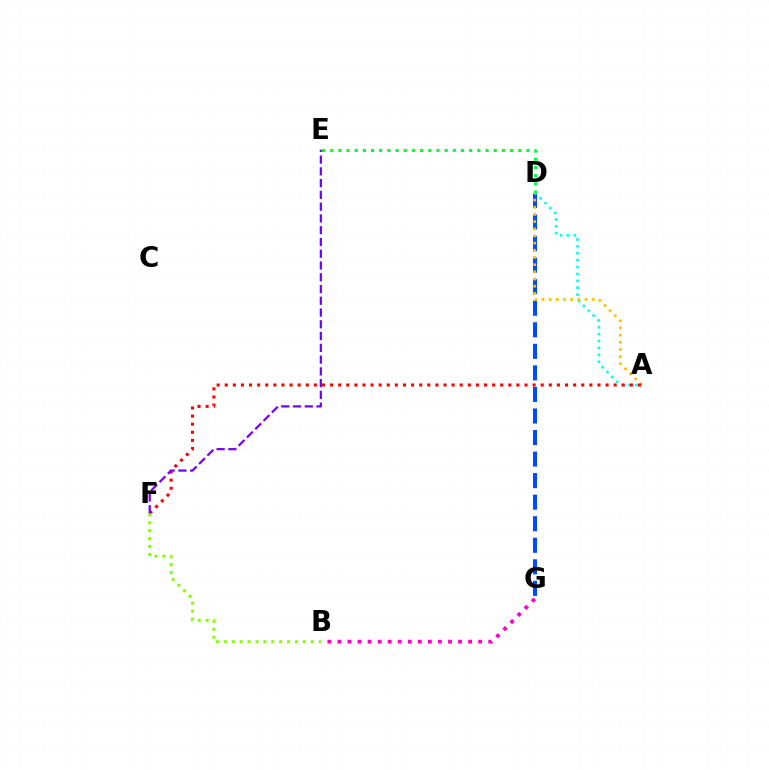{('D', 'G'): [{'color': '#004bff', 'line_style': 'dashed', 'thickness': 2.93}], ('A', 'D'): [{'color': '#00fff6', 'line_style': 'dotted', 'thickness': 1.87}, {'color': '#ffbd00', 'line_style': 'dotted', 'thickness': 1.95}], ('B', 'G'): [{'color': '#ff00cf', 'line_style': 'dotted', 'thickness': 2.73}], ('D', 'E'): [{'color': '#00ff39', 'line_style': 'dotted', 'thickness': 2.22}], ('A', 'F'): [{'color': '#ff0000', 'line_style': 'dotted', 'thickness': 2.2}], ('B', 'F'): [{'color': '#84ff00', 'line_style': 'dotted', 'thickness': 2.15}], ('E', 'F'): [{'color': '#7200ff', 'line_style': 'dashed', 'thickness': 1.6}]}